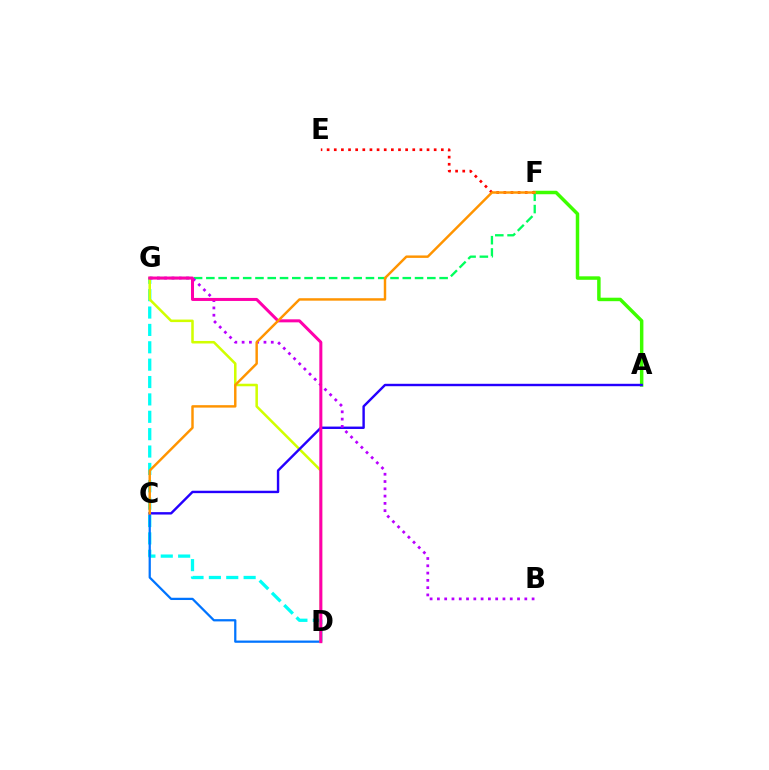{('D', 'G'): [{'color': '#00fff6', 'line_style': 'dashed', 'thickness': 2.36}, {'color': '#d1ff00', 'line_style': 'solid', 'thickness': 1.83}, {'color': '#ff00ac', 'line_style': 'solid', 'thickness': 2.18}], ('A', 'F'): [{'color': '#3dff00', 'line_style': 'solid', 'thickness': 2.5}], ('C', 'D'): [{'color': '#0074ff', 'line_style': 'solid', 'thickness': 1.62}], ('A', 'C'): [{'color': '#2500ff', 'line_style': 'solid', 'thickness': 1.74}], ('F', 'G'): [{'color': '#00ff5c', 'line_style': 'dashed', 'thickness': 1.67}], ('B', 'G'): [{'color': '#b900ff', 'line_style': 'dotted', 'thickness': 1.98}], ('E', 'F'): [{'color': '#ff0000', 'line_style': 'dotted', 'thickness': 1.94}], ('C', 'F'): [{'color': '#ff9400', 'line_style': 'solid', 'thickness': 1.76}]}